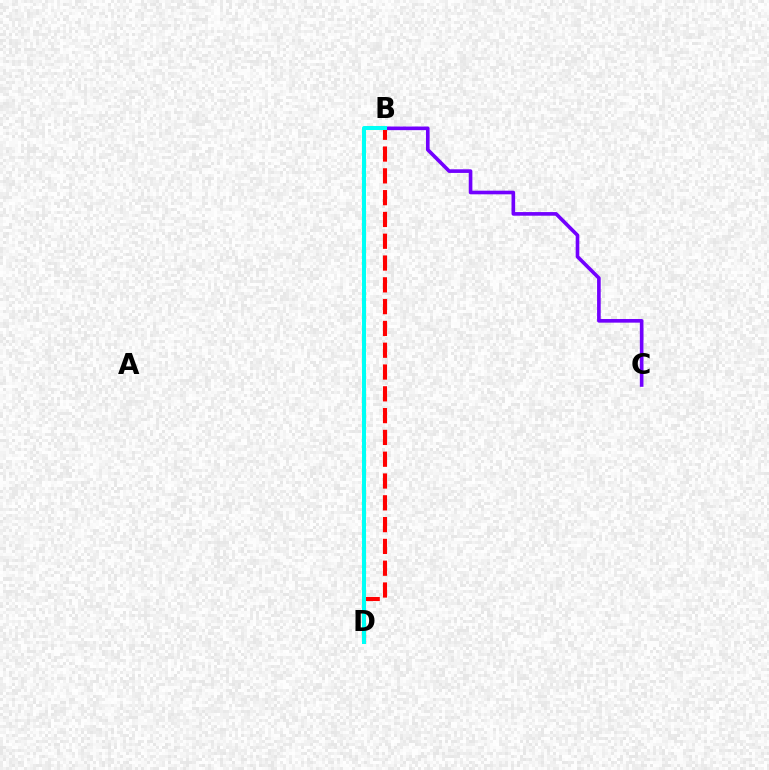{('B', 'D'): [{'color': '#84ff00', 'line_style': 'dotted', 'thickness': 2.97}, {'color': '#ff0000', 'line_style': 'dashed', 'thickness': 2.96}, {'color': '#00fff6', 'line_style': 'solid', 'thickness': 2.89}], ('B', 'C'): [{'color': '#7200ff', 'line_style': 'solid', 'thickness': 2.61}]}